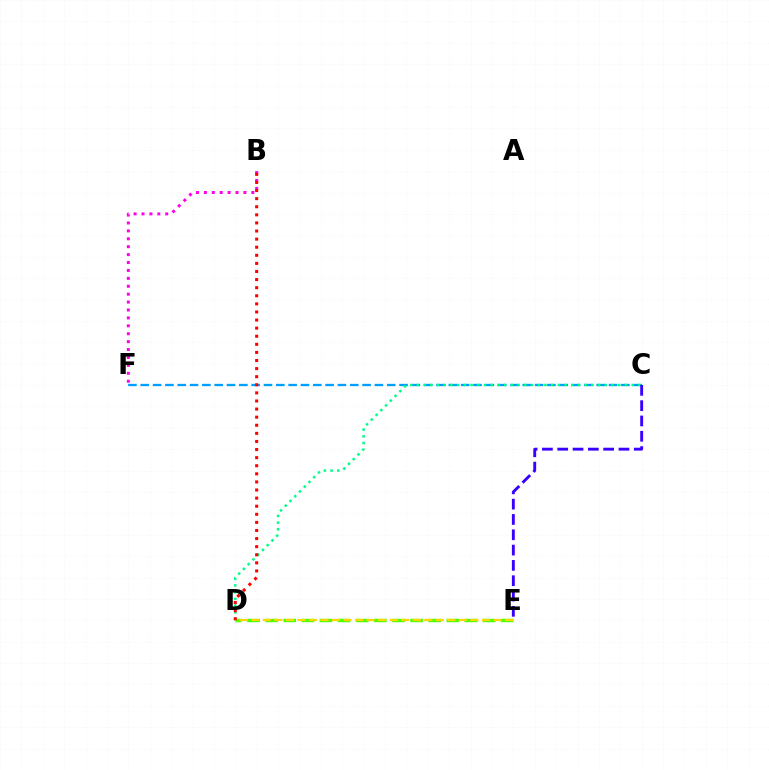{('C', 'F'): [{'color': '#009eff', 'line_style': 'dashed', 'thickness': 1.67}], ('B', 'F'): [{'color': '#ff00ed', 'line_style': 'dotted', 'thickness': 2.15}], ('C', 'D'): [{'color': '#00ff86', 'line_style': 'dotted', 'thickness': 1.82}], ('D', 'E'): [{'color': '#4fff00', 'line_style': 'dashed', 'thickness': 2.46}, {'color': '#ffd500', 'line_style': 'dashed', 'thickness': 1.57}], ('C', 'E'): [{'color': '#3700ff', 'line_style': 'dashed', 'thickness': 2.08}], ('B', 'D'): [{'color': '#ff0000', 'line_style': 'dotted', 'thickness': 2.2}]}